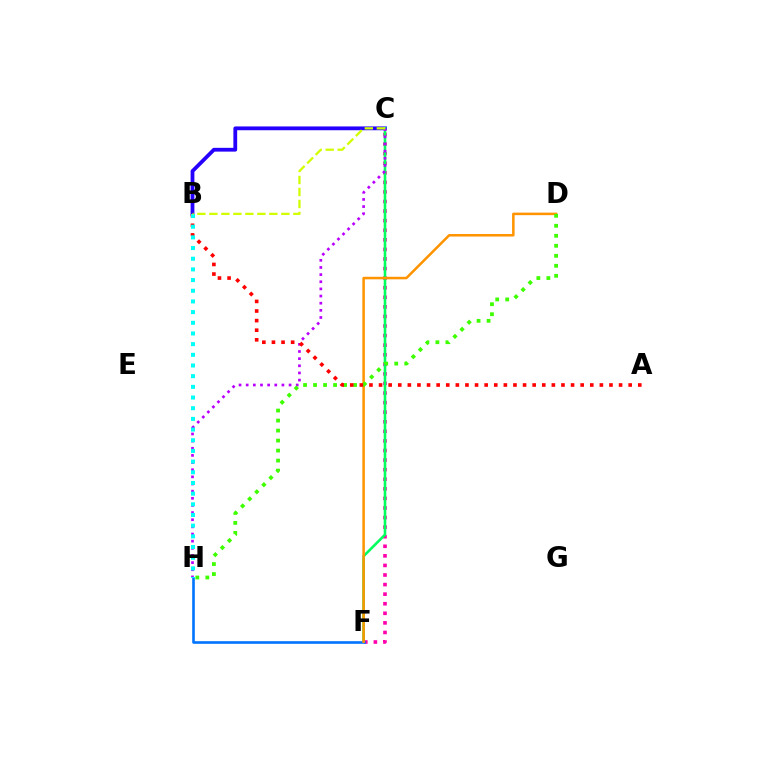{('C', 'F'): [{'color': '#ff00ac', 'line_style': 'dotted', 'thickness': 2.6}, {'color': '#00ff5c', 'line_style': 'solid', 'thickness': 1.87}], ('B', 'C'): [{'color': '#2500ff', 'line_style': 'solid', 'thickness': 2.73}, {'color': '#d1ff00', 'line_style': 'dashed', 'thickness': 1.63}], ('F', 'H'): [{'color': '#0074ff', 'line_style': 'solid', 'thickness': 1.89}], ('D', 'F'): [{'color': '#ff9400', 'line_style': 'solid', 'thickness': 1.82}], ('C', 'H'): [{'color': '#b900ff', 'line_style': 'dotted', 'thickness': 1.94}], ('D', 'H'): [{'color': '#3dff00', 'line_style': 'dotted', 'thickness': 2.72}], ('A', 'B'): [{'color': '#ff0000', 'line_style': 'dotted', 'thickness': 2.61}], ('B', 'H'): [{'color': '#00fff6', 'line_style': 'dotted', 'thickness': 2.9}]}